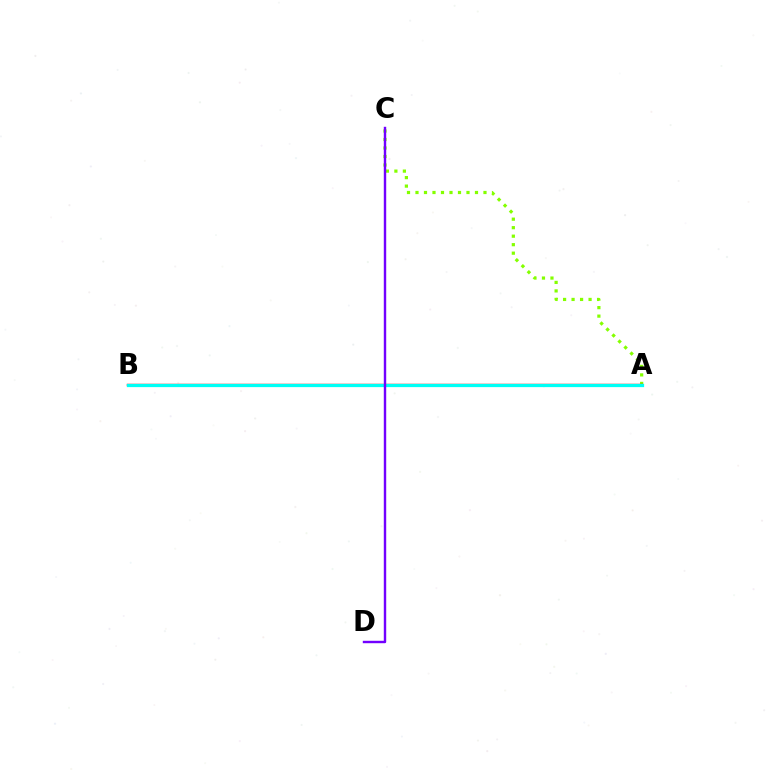{('A', 'C'): [{'color': '#84ff00', 'line_style': 'dotted', 'thickness': 2.31}], ('A', 'B'): [{'color': '#ff0000', 'line_style': 'solid', 'thickness': 1.73}, {'color': '#00fff6', 'line_style': 'solid', 'thickness': 2.33}], ('C', 'D'): [{'color': '#7200ff', 'line_style': 'solid', 'thickness': 1.74}]}